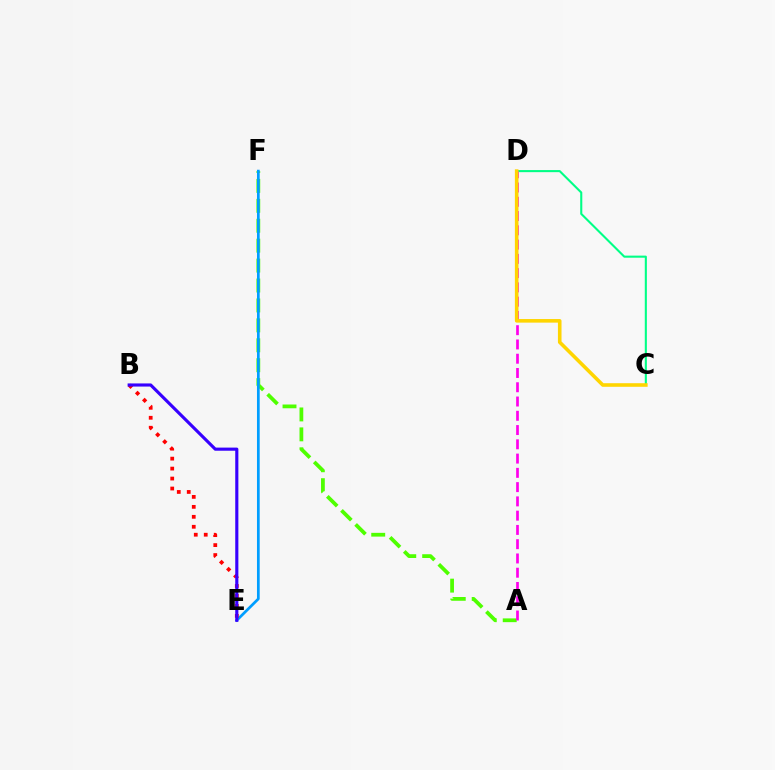{('C', 'D'): [{'color': '#00ff86', 'line_style': 'solid', 'thickness': 1.51}, {'color': '#ffd500', 'line_style': 'solid', 'thickness': 2.58}], ('A', 'F'): [{'color': '#4fff00', 'line_style': 'dashed', 'thickness': 2.71}], ('E', 'F'): [{'color': '#009eff', 'line_style': 'solid', 'thickness': 1.96}], ('A', 'D'): [{'color': '#ff00ed', 'line_style': 'dashed', 'thickness': 1.94}], ('B', 'E'): [{'color': '#ff0000', 'line_style': 'dotted', 'thickness': 2.71}, {'color': '#3700ff', 'line_style': 'solid', 'thickness': 2.25}]}